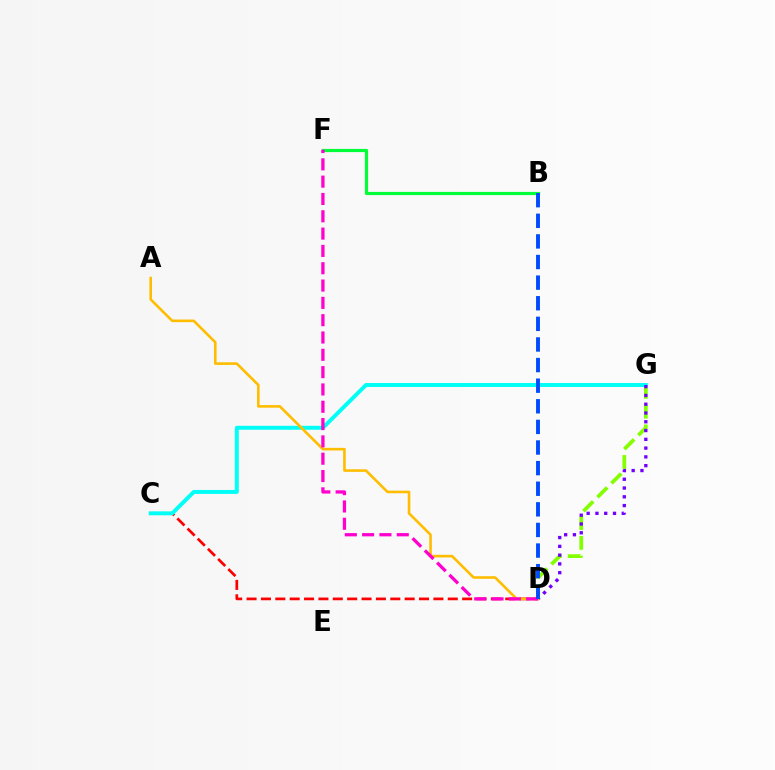{('C', 'D'): [{'color': '#ff0000', 'line_style': 'dashed', 'thickness': 1.95}], ('D', 'G'): [{'color': '#84ff00', 'line_style': 'dashed', 'thickness': 2.68}, {'color': '#7200ff', 'line_style': 'dotted', 'thickness': 2.39}], ('C', 'G'): [{'color': '#00fff6', 'line_style': 'solid', 'thickness': 2.83}], ('B', 'F'): [{'color': '#00ff39', 'line_style': 'solid', 'thickness': 2.29}], ('A', 'D'): [{'color': '#ffbd00', 'line_style': 'solid', 'thickness': 1.87}], ('D', 'F'): [{'color': '#ff00cf', 'line_style': 'dashed', 'thickness': 2.35}], ('B', 'D'): [{'color': '#004bff', 'line_style': 'dashed', 'thickness': 2.8}]}